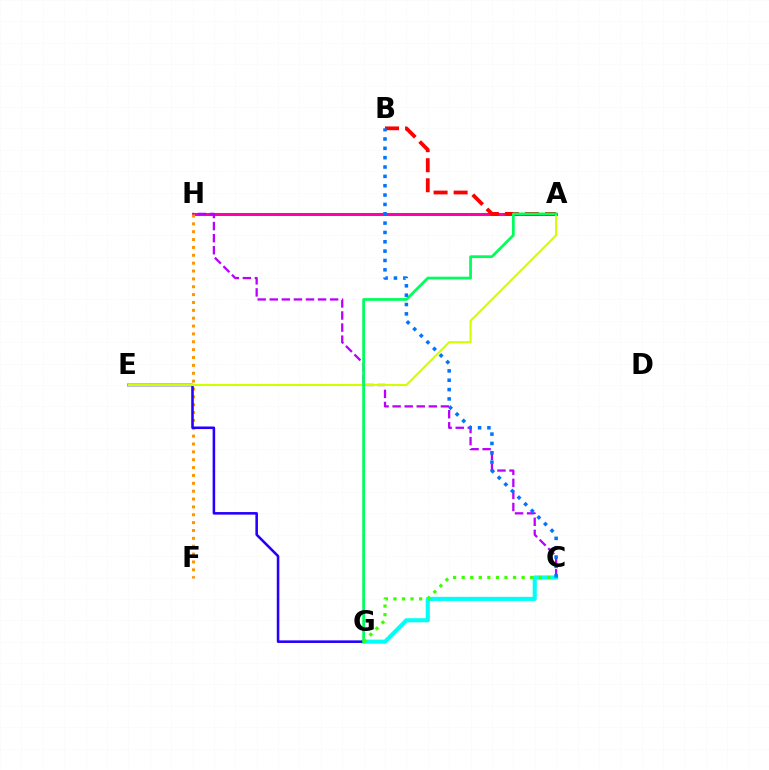{('C', 'G'): [{'color': '#00fff6', 'line_style': 'solid', 'thickness': 2.96}, {'color': '#3dff00', 'line_style': 'dotted', 'thickness': 2.33}], ('A', 'H'): [{'color': '#ff00ac', 'line_style': 'solid', 'thickness': 2.18}], ('C', 'H'): [{'color': '#b900ff', 'line_style': 'dashed', 'thickness': 1.64}], ('F', 'H'): [{'color': '#ff9400', 'line_style': 'dotted', 'thickness': 2.14}], ('E', 'G'): [{'color': '#2500ff', 'line_style': 'solid', 'thickness': 1.85}], ('A', 'B'): [{'color': '#ff0000', 'line_style': 'dashed', 'thickness': 2.72}], ('A', 'E'): [{'color': '#d1ff00', 'line_style': 'solid', 'thickness': 1.51}], ('A', 'G'): [{'color': '#00ff5c', 'line_style': 'solid', 'thickness': 1.98}], ('B', 'C'): [{'color': '#0074ff', 'line_style': 'dotted', 'thickness': 2.54}]}